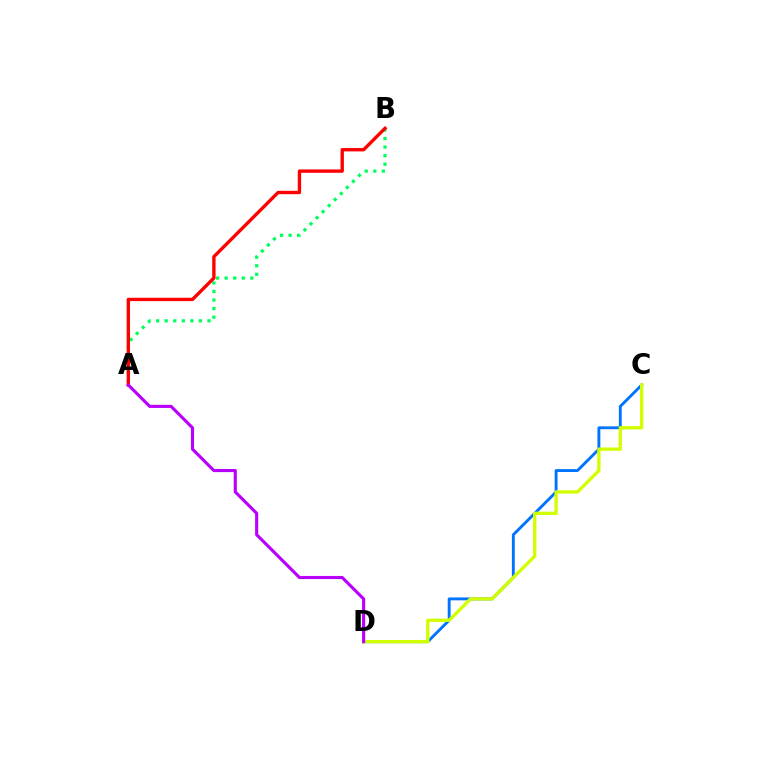{('C', 'D'): [{'color': '#0074ff', 'line_style': 'solid', 'thickness': 2.08}, {'color': '#d1ff00', 'line_style': 'solid', 'thickness': 2.4}], ('A', 'B'): [{'color': '#00ff5c', 'line_style': 'dotted', 'thickness': 2.33}, {'color': '#ff0000', 'line_style': 'solid', 'thickness': 2.42}], ('A', 'D'): [{'color': '#b900ff', 'line_style': 'solid', 'thickness': 2.25}]}